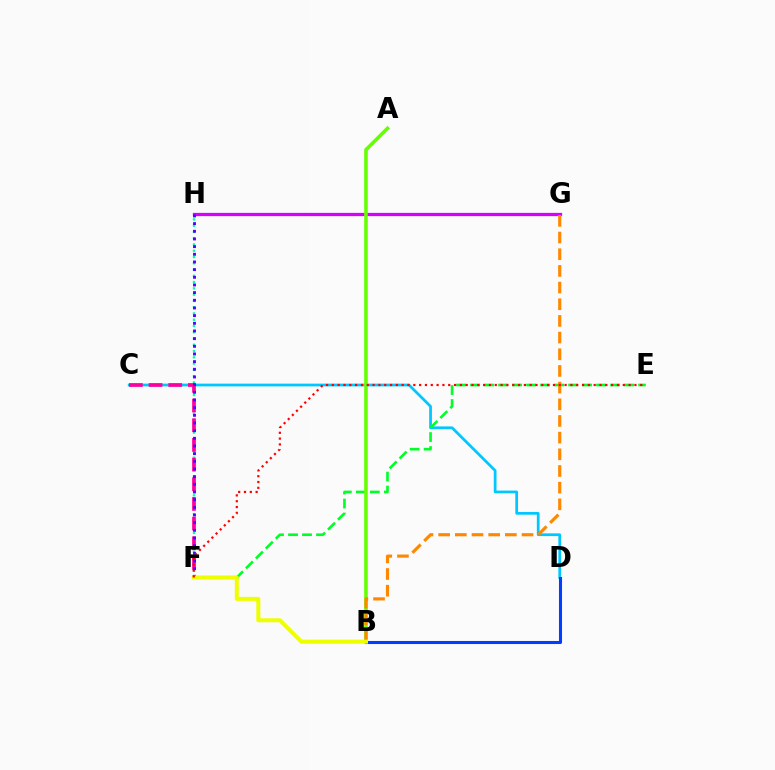{('F', 'H'): [{'color': '#00ffaf', 'line_style': 'dotted', 'thickness': 1.7}, {'color': '#4f00ff', 'line_style': 'dotted', 'thickness': 2.08}], ('G', 'H'): [{'color': '#d600ff', 'line_style': 'solid', 'thickness': 2.35}], ('C', 'D'): [{'color': '#00c7ff', 'line_style': 'solid', 'thickness': 1.97}], ('C', 'F'): [{'color': '#ff00a0', 'line_style': 'dashed', 'thickness': 2.67}], ('E', 'F'): [{'color': '#00ff27', 'line_style': 'dashed', 'thickness': 1.9}, {'color': '#ff0000', 'line_style': 'dotted', 'thickness': 1.58}], ('A', 'B'): [{'color': '#66ff00', 'line_style': 'solid', 'thickness': 2.58}], ('B', 'G'): [{'color': '#ff8800', 'line_style': 'dashed', 'thickness': 2.27}], ('B', 'D'): [{'color': '#003fff', 'line_style': 'solid', 'thickness': 2.2}], ('B', 'F'): [{'color': '#eeff00', 'line_style': 'solid', 'thickness': 2.89}]}